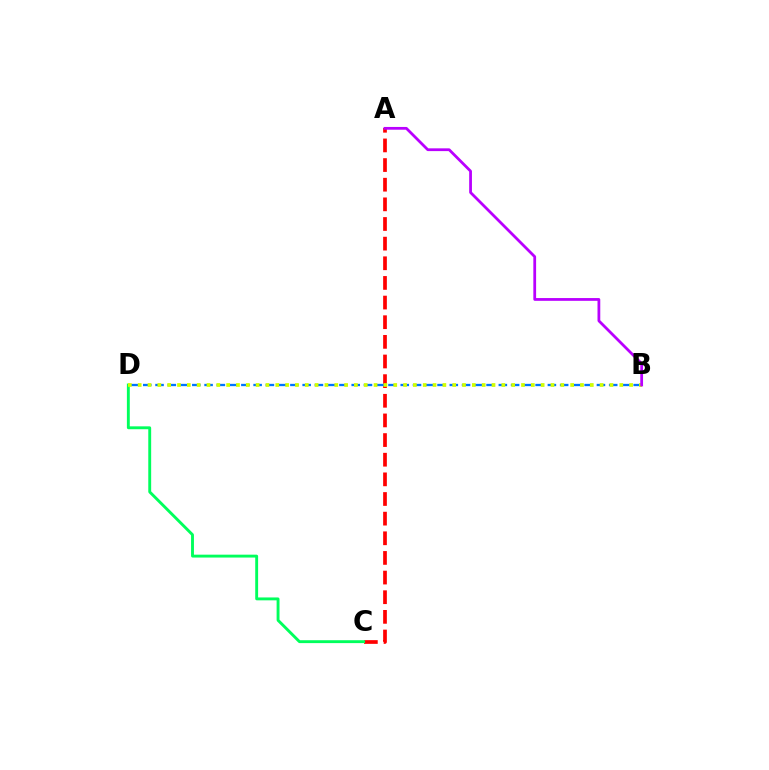{('A', 'C'): [{'color': '#ff0000', 'line_style': 'dashed', 'thickness': 2.67}], ('B', 'D'): [{'color': '#0074ff', 'line_style': 'dashed', 'thickness': 1.67}, {'color': '#d1ff00', 'line_style': 'dotted', 'thickness': 2.67}], ('C', 'D'): [{'color': '#00ff5c', 'line_style': 'solid', 'thickness': 2.08}], ('A', 'B'): [{'color': '#b900ff', 'line_style': 'solid', 'thickness': 1.99}]}